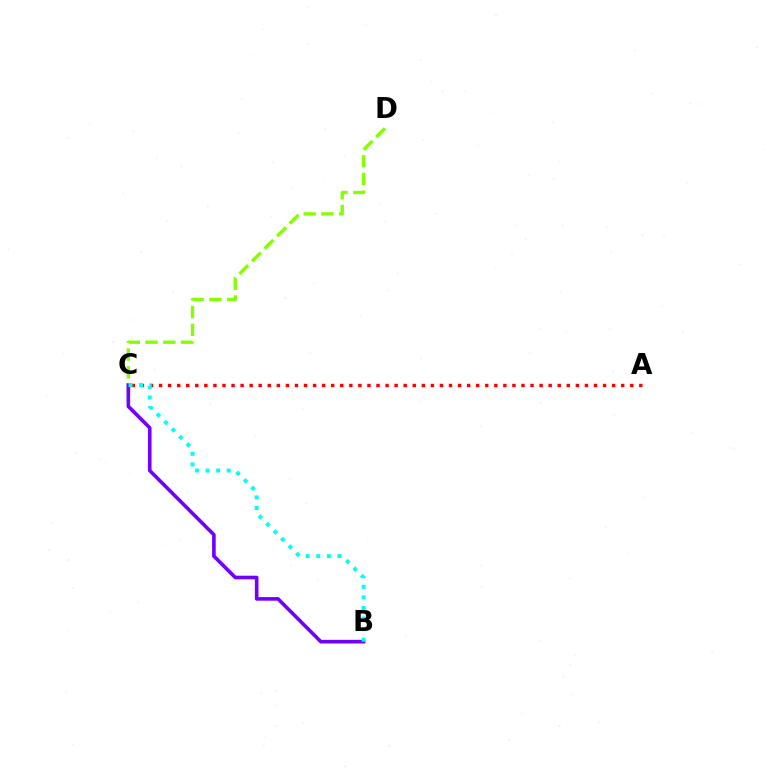{('A', 'C'): [{'color': '#ff0000', 'line_style': 'dotted', 'thickness': 2.46}], ('C', 'D'): [{'color': '#84ff00', 'line_style': 'dashed', 'thickness': 2.41}], ('B', 'C'): [{'color': '#7200ff', 'line_style': 'solid', 'thickness': 2.61}, {'color': '#00fff6', 'line_style': 'dotted', 'thickness': 2.87}]}